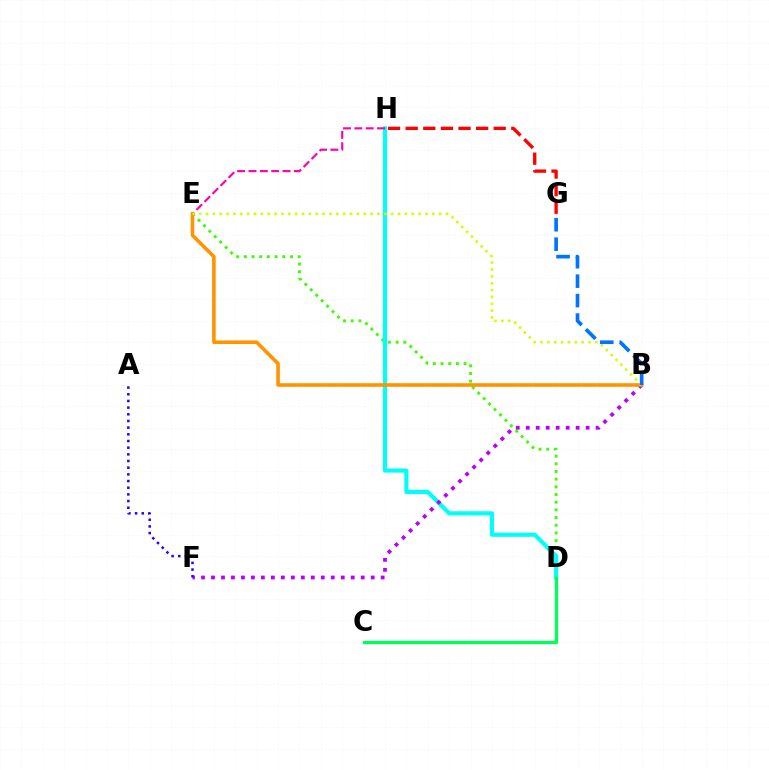{('D', 'E'): [{'color': '#3dff00', 'line_style': 'dotted', 'thickness': 2.09}], ('G', 'H'): [{'color': '#ff0000', 'line_style': 'dashed', 'thickness': 2.39}], ('D', 'H'): [{'color': '#00fff6', 'line_style': 'solid', 'thickness': 3.0}], ('E', 'H'): [{'color': '#ff00ac', 'line_style': 'dashed', 'thickness': 1.54}], ('B', 'F'): [{'color': '#b900ff', 'line_style': 'dotted', 'thickness': 2.71}], ('B', 'E'): [{'color': '#ff9400', 'line_style': 'solid', 'thickness': 2.59}, {'color': '#d1ff00', 'line_style': 'dotted', 'thickness': 1.86}], ('C', 'D'): [{'color': '#00ff5c', 'line_style': 'solid', 'thickness': 2.37}], ('A', 'F'): [{'color': '#2500ff', 'line_style': 'dotted', 'thickness': 1.81}], ('B', 'G'): [{'color': '#0074ff', 'line_style': 'dashed', 'thickness': 2.64}]}